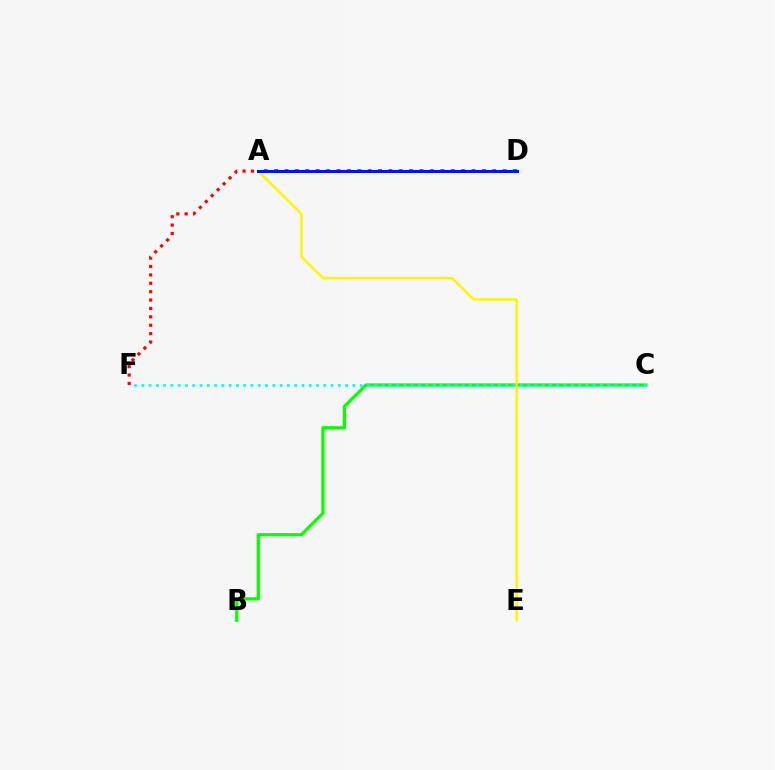{('A', 'F'): [{'color': '#ff0000', 'line_style': 'dotted', 'thickness': 2.28}], ('B', 'C'): [{'color': '#08ff00', 'line_style': 'solid', 'thickness': 2.32}], ('A', 'D'): [{'color': '#ee00ff', 'line_style': 'dotted', 'thickness': 2.82}, {'color': '#0010ff', 'line_style': 'solid', 'thickness': 2.15}], ('C', 'F'): [{'color': '#00fff6', 'line_style': 'dotted', 'thickness': 1.98}], ('A', 'E'): [{'color': '#fcf500', 'line_style': 'solid', 'thickness': 1.74}]}